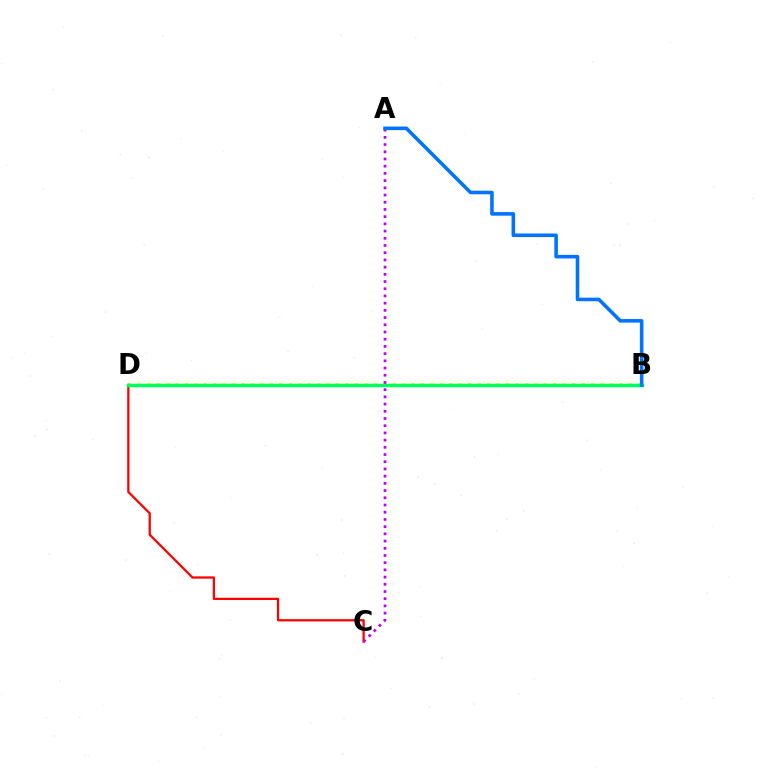{('B', 'D'): [{'color': '#d1ff00', 'line_style': 'dotted', 'thickness': 2.57}, {'color': '#00ff5c', 'line_style': 'solid', 'thickness': 2.51}], ('C', 'D'): [{'color': '#ff0000', 'line_style': 'solid', 'thickness': 1.62}], ('A', 'C'): [{'color': '#b900ff', 'line_style': 'dotted', 'thickness': 1.96}], ('A', 'B'): [{'color': '#0074ff', 'line_style': 'solid', 'thickness': 2.58}]}